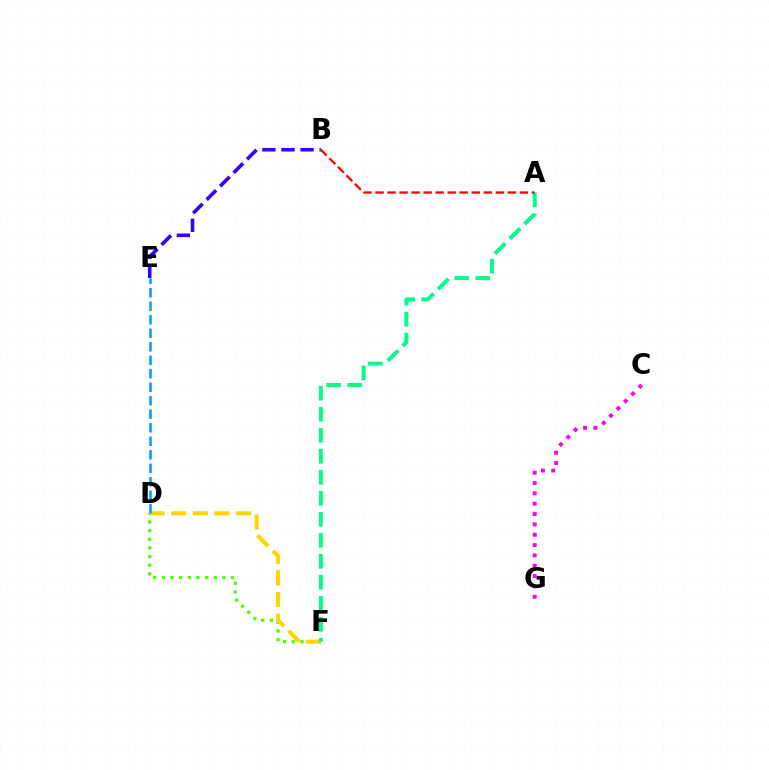{('D', 'F'): [{'color': '#4fff00', 'line_style': 'dotted', 'thickness': 2.35}, {'color': '#ffd500', 'line_style': 'dashed', 'thickness': 2.94}], ('B', 'E'): [{'color': '#3700ff', 'line_style': 'dashed', 'thickness': 2.59}], ('A', 'F'): [{'color': '#00ff86', 'line_style': 'dashed', 'thickness': 2.85}], ('C', 'G'): [{'color': '#ff00ed', 'line_style': 'dotted', 'thickness': 2.81}], ('A', 'B'): [{'color': '#ff0000', 'line_style': 'dashed', 'thickness': 1.63}], ('D', 'E'): [{'color': '#009eff', 'line_style': 'dashed', 'thickness': 1.83}]}